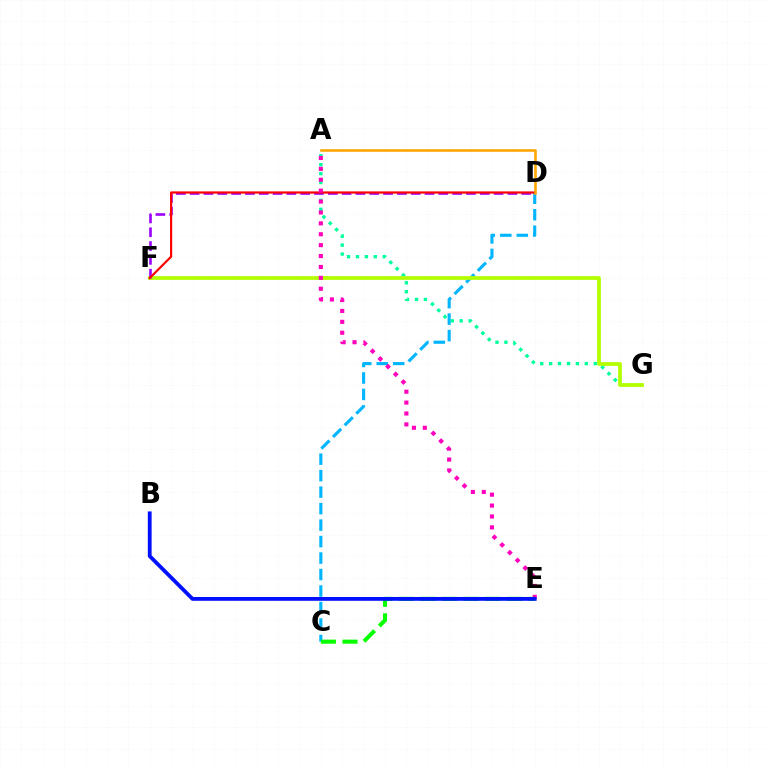{('C', 'D'): [{'color': '#00b5ff', 'line_style': 'dashed', 'thickness': 2.24}], ('A', 'G'): [{'color': '#00ff9d', 'line_style': 'dotted', 'thickness': 2.43}], ('F', 'G'): [{'color': '#b3ff00', 'line_style': 'solid', 'thickness': 2.72}], ('D', 'F'): [{'color': '#9b00ff', 'line_style': 'dashed', 'thickness': 1.88}, {'color': '#ff0000', 'line_style': 'solid', 'thickness': 1.58}], ('A', 'E'): [{'color': '#ff00bd', 'line_style': 'dotted', 'thickness': 2.96}], ('A', 'D'): [{'color': '#ffa500', 'line_style': 'solid', 'thickness': 1.86}], ('C', 'E'): [{'color': '#08ff00', 'line_style': 'dashed', 'thickness': 2.94}], ('B', 'E'): [{'color': '#0010ff', 'line_style': 'solid', 'thickness': 2.74}]}